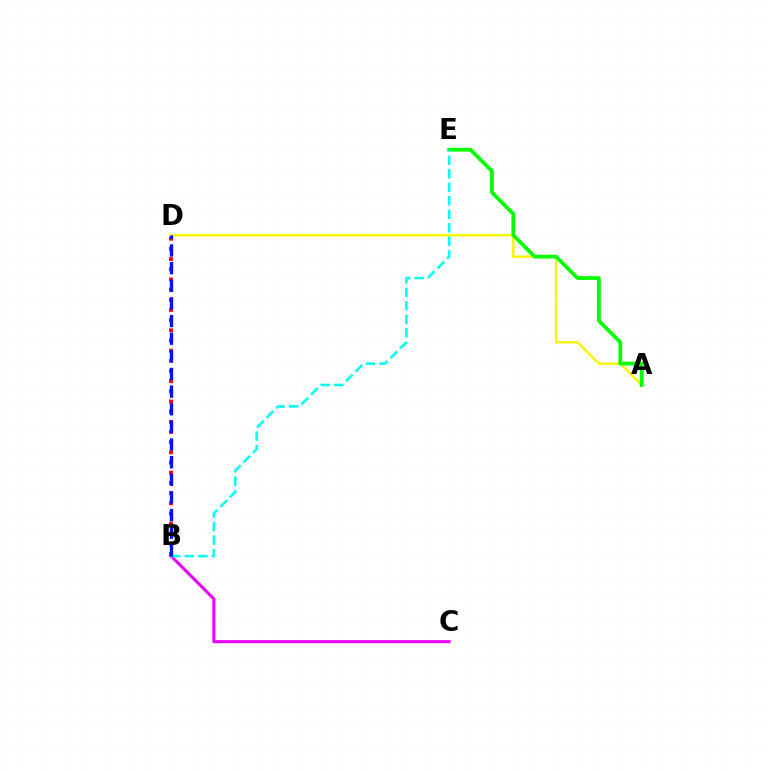{('A', 'D'): [{'color': '#fcf500', 'line_style': 'solid', 'thickness': 1.76}], ('B', 'C'): [{'color': '#ee00ff', 'line_style': 'solid', 'thickness': 2.19}], ('A', 'E'): [{'color': '#08ff00', 'line_style': 'solid', 'thickness': 2.72}], ('B', 'E'): [{'color': '#00fff6', 'line_style': 'dashed', 'thickness': 1.84}], ('B', 'D'): [{'color': '#ff0000', 'line_style': 'dotted', 'thickness': 2.76}, {'color': '#0010ff', 'line_style': 'dashed', 'thickness': 2.4}]}